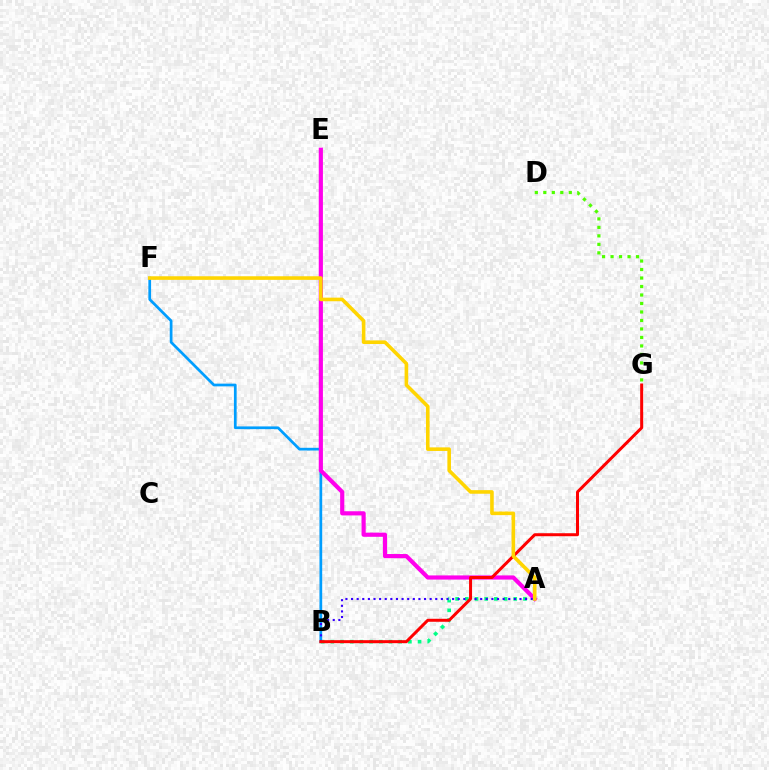{('D', 'G'): [{'color': '#4fff00', 'line_style': 'dotted', 'thickness': 2.31}], ('A', 'B'): [{'color': '#00ff86', 'line_style': 'dotted', 'thickness': 2.63}, {'color': '#3700ff', 'line_style': 'dotted', 'thickness': 1.53}], ('B', 'F'): [{'color': '#009eff', 'line_style': 'solid', 'thickness': 1.96}], ('A', 'E'): [{'color': '#ff00ed', 'line_style': 'solid', 'thickness': 3.0}], ('B', 'G'): [{'color': '#ff0000', 'line_style': 'solid', 'thickness': 2.16}], ('A', 'F'): [{'color': '#ffd500', 'line_style': 'solid', 'thickness': 2.59}]}